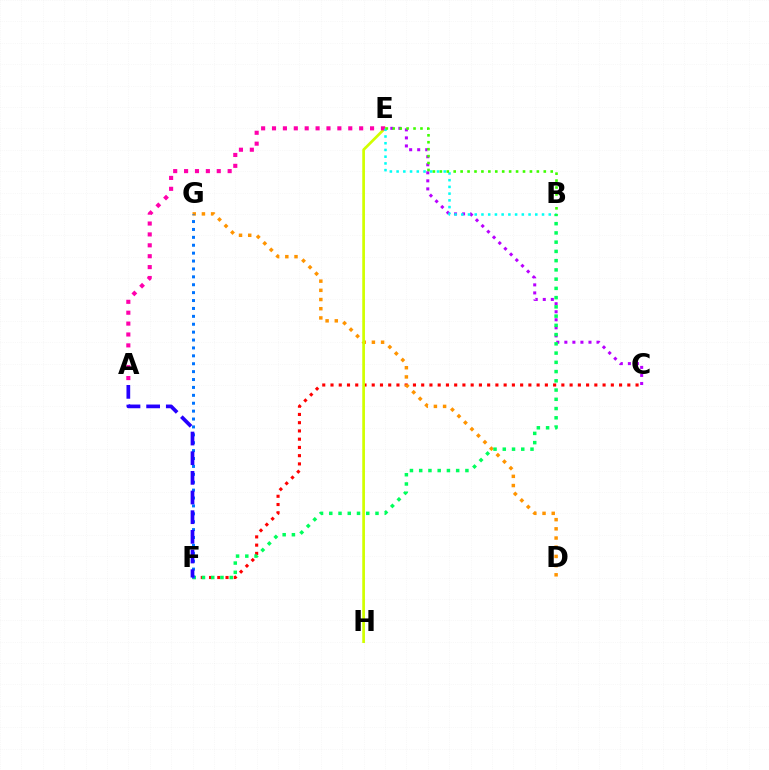{('C', 'F'): [{'color': '#ff0000', 'line_style': 'dotted', 'thickness': 2.24}], ('C', 'E'): [{'color': '#b900ff', 'line_style': 'dotted', 'thickness': 2.19}], ('D', 'G'): [{'color': '#ff9400', 'line_style': 'dotted', 'thickness': 2.5}], ('E', 'H'): [{'color': '#d1ff00', 'line_style': 'solid', 'thickness': 1.95}], ('A', 'E'): [{'color': '#ff00ac', 'line_style': 'dotted', 'thickness': 2.96}], ('B', 'E'): [{'color': '#00fff6', 'line_style': 'dotted', 'thickness': 1.83}, {'color': '#3dff00', 'line_style': 'dotted', 'thickness': 1.88}], ('B', 'F'): [{'color': '#00ff5c', 'line_style': 'dotted', 'thickness': 2.51}], ('F', 'G'): [{'color': '#0074ff', 'line_style': 'dotted', 'thickness': 2.15}], ('A', 'F'): [{'color': '#2500ff', 'line_style': 'dashed', 'thickness': 2.67}]}